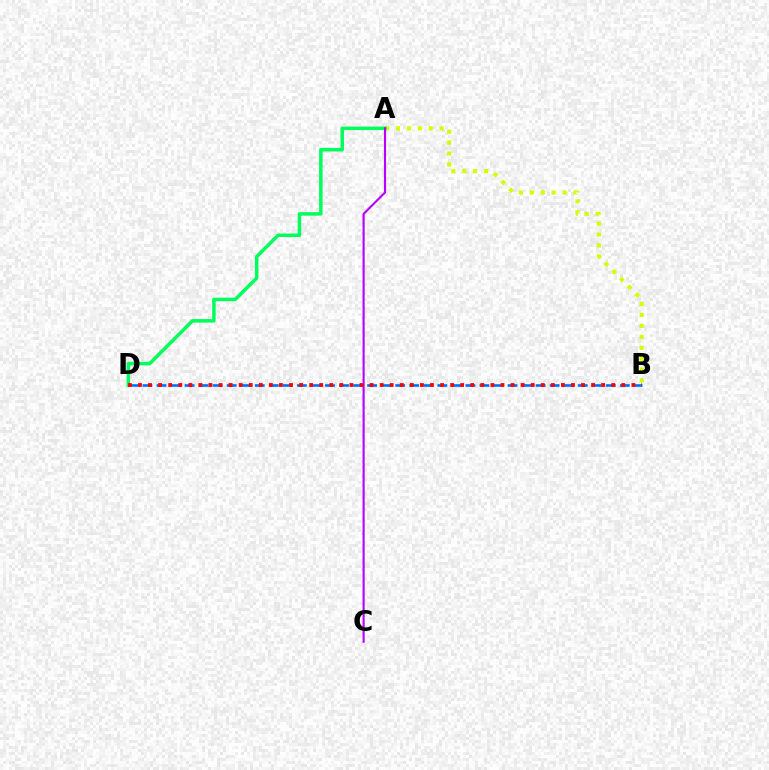{('B', 'D'): [{'color': '#0074ff', 'line_style': 'dashed', 'thickness': 1.91}, {'color': '#ff0000', 'line_style': 'dotted', 'thickness': 2.74}], ('A', 'B'): [{'color': '#d1ff00', 'line_style': 'dotted', 'thickness': 2.96}], ('A', 'D'): [{'color': '#00ff5c', 'line_style': 'solid', 'thickness': 2.52}], ('A', 'C'): [{'color': '#b900ff', 'line_style': 'solid', 'thickness': 1.53}]}